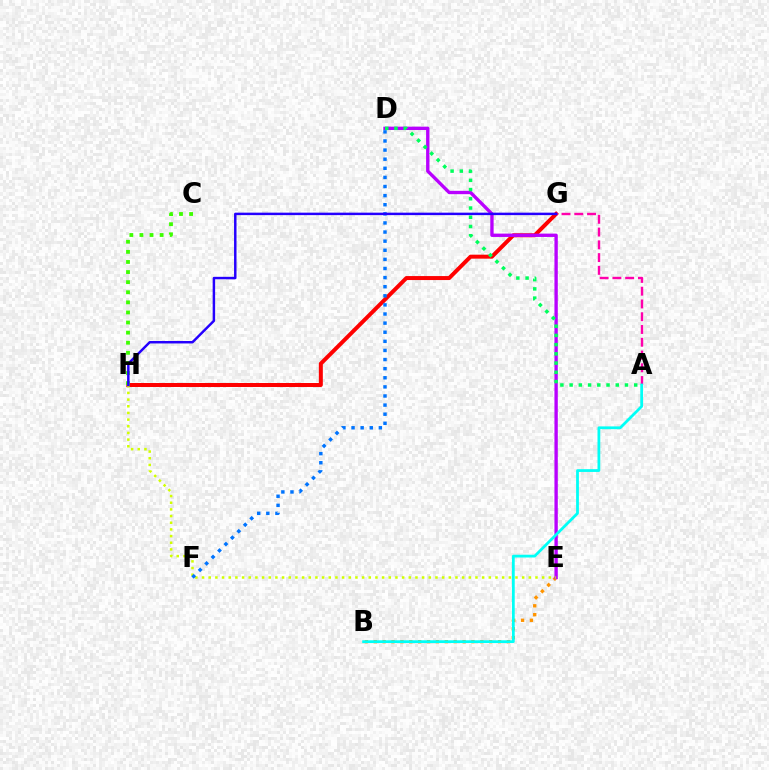{('G', 'H'): [{'color': '#ff0000', 'line_style': 'solid', 'thickness': 2.87}, {'color': '#2500ff', 'line_style': 'solid', 'thickness': 1.77}], ('C', 'H'): [{'color': '#3dff00', 'line_style': 'dotted', 'thickness': 2.74}], ('B', 'E'): [{'color': '#ff9400', 'line_style': 'dotted', 'thickness': 2.41}], ('A', 'G'): [{'color': '#ff00ac', 'line_style': 'dashed', 'thickness': 1.73}], ('D', 'E'): [{'color': '#b900ff', 'line_style': 'solid', 'thickness': 2.41}], ('A', 'B'): [{'color': '#00fff6', 'line_style': 'solid', 'thickness': 2.0}], ('E', 'H'): [{'color': '#d1ff00', 'line_style': 'dotted', 'thickness': 1.81}], ('D', 'F'): [{'color': '#0074ff', 'line_style': 'dotted', 'thickness': 2.47}], ('A', 'D'): [{'color': '#00ff5c', 'line_style': 'dotted', 'thickness': 2.51}]}